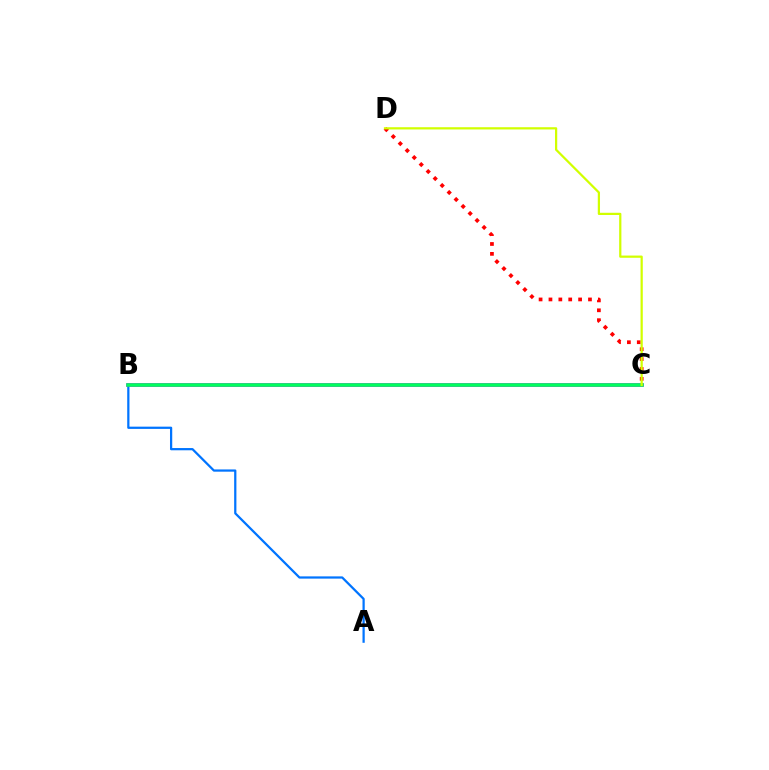{('A', 'B'): [{'color': '#0074ff', 'line_style': 'solid', 'thickness': 1.61}], ('B', 'C'): [{'color': '#b900ff', 'line_style': 'solid', 'thickness': 2.57}, {'color': '#00ff5c', 'line_style': 'solid', 'thickness': 2.55}], ('C', 'D'): [{'color': '#ff0000', 'line_style': 'dotted', 'thickness': 2.68}, {'color': '#d1ff00', 'line_style': 'solid', 'thickness': 1.6}]}